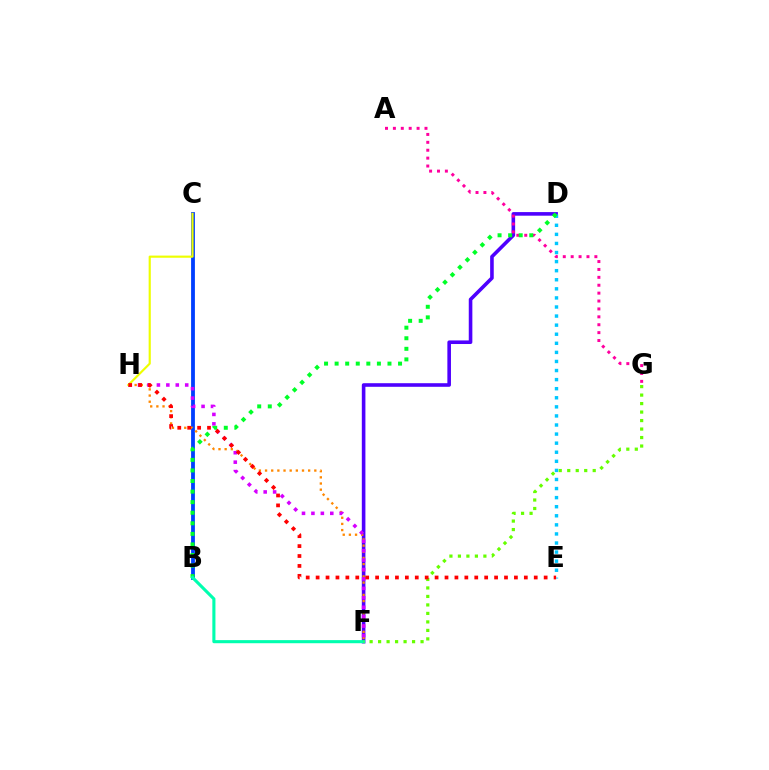{('B', 'C'): [{'color': '#003fff', 'line_style': 'solid', 'thickness': 2.74}], ('D', 'F'): [{'color': '#4f00ff', 'line_style': 'solid', 'thickness': 2.59}], ('A', 'G'): [{'color': '#ff00a0', 'line_style': 'dotted', 'thickness': 2.15}], ('D', 'E'): [{'color': '#00c7ff', 'line_style': 'dotted', 'thickness': 2.47}], ('F', 'H'): [{'color': '#ff8800', 'line_style': 'dotted', 'thickness': 1.67}, {'color': '#d600ff', 'line_style': 'dotted', 'thickness': 2.56}], ('B', 'D'): [{'color': '#00ff27', 'line_style': 'dotted', 'thickness': 2.87}], ('B', 'F'): [{'color': '#00ffaf', 'line_style': 'solid', 'thickness': 2.23}], ('C', 'H'): [{'color': '#eeff00', 'line_style': 'solid', 'thickness': 1.56}], ('F', 'G'): [{'color': '#66ff00', 'line_style': 'dotted', 'thickness': 2.31}], ('E', 'H'): [{'color': '#ff0000', 'line_style': 'dotted', 'thickness': 2.69}]}